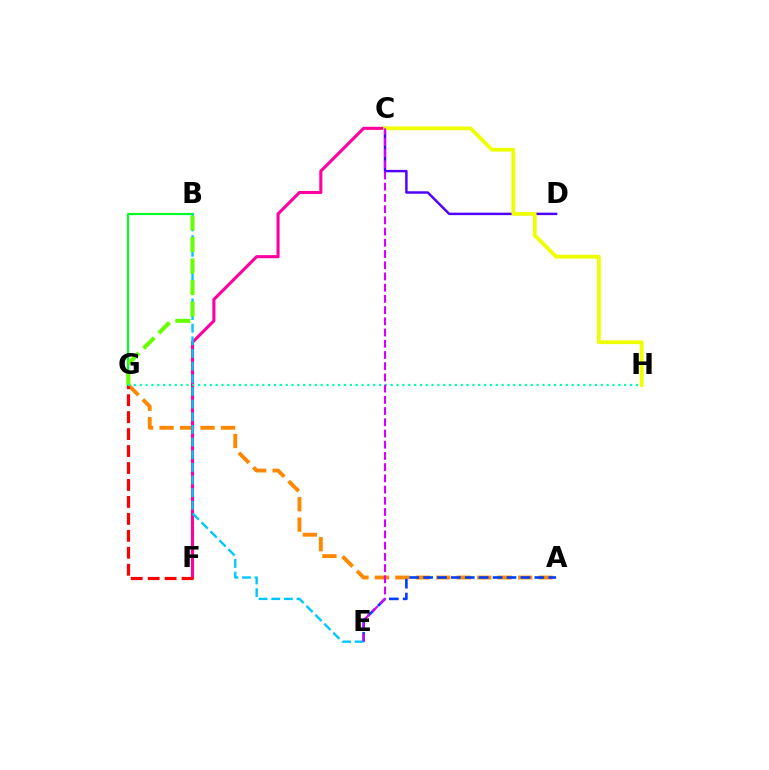{('A', 'G'): [{'color': '#ff8800', 'line_style': 'dashed', 'thickness': 2.78}], ('C', 'D'): [{'color': '#4f00ff', 'line_style': 'solid', 'thickness': 1.77}], ('A', 'E'): [{'color': '#003fff', 'line_style': 'dashed', 'thickness': 1.89}], ('C', 'F'): [{'color': '#ff00a0', 'line_style': 'solid', 'thickness': 2.22}], ('B', 'G'): [{'color': '#00ff27', 'line_style': 'solid', 'thickness': 1.55}, {'color': '#66ff00', 'line_style': 'dashed', 'thickness': 2.92}], ('B', 'E'): [{'color': '#00c7ff', 'line_style': 'dashed', 'thickness': 1.72}], ('F', 'G'): [{'color': '#ff0000', 'line_style': 'dashed', 'thickness': 2.3}], ('G', 'H'): [{'color': '#00ffaf', 'line_style': 'dotted', 'thickness': 1.59}], ('C', 'H'): [{'color': '#eeff00', 'line_style': 'solid', 'thickness': 2.71}], ('C', 'E'): [{'color': '#d600ff', 'line_style': 'dashed', 'thickness': 1.52}]}